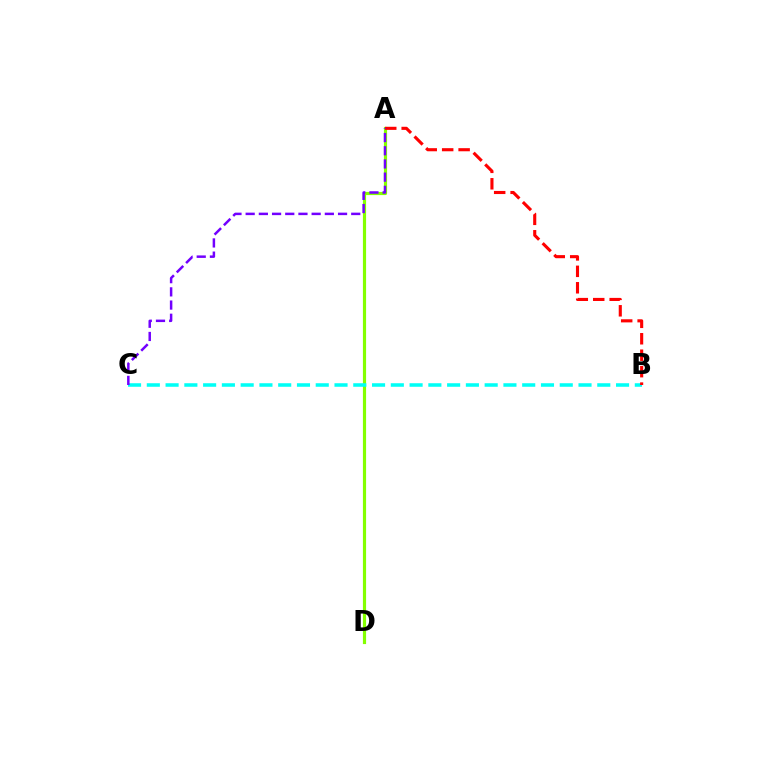{('A', 'D'): [{'color': '#84ff00', 'line_style': 'solid', 'thickness': 2.29}], ('B', 'C'): [{'color': '#00fff6', 'line_style': 'dashed', 'thickness': 2.55}], ('A', 'B'): [{'color': '#ff0000', 'line_style': 'dashed', 'thickness': 2.23}], ('A', 'C'): [{'color': '#7200ff', 'line_style': 'dashed', 'thickness': 1.79}]}